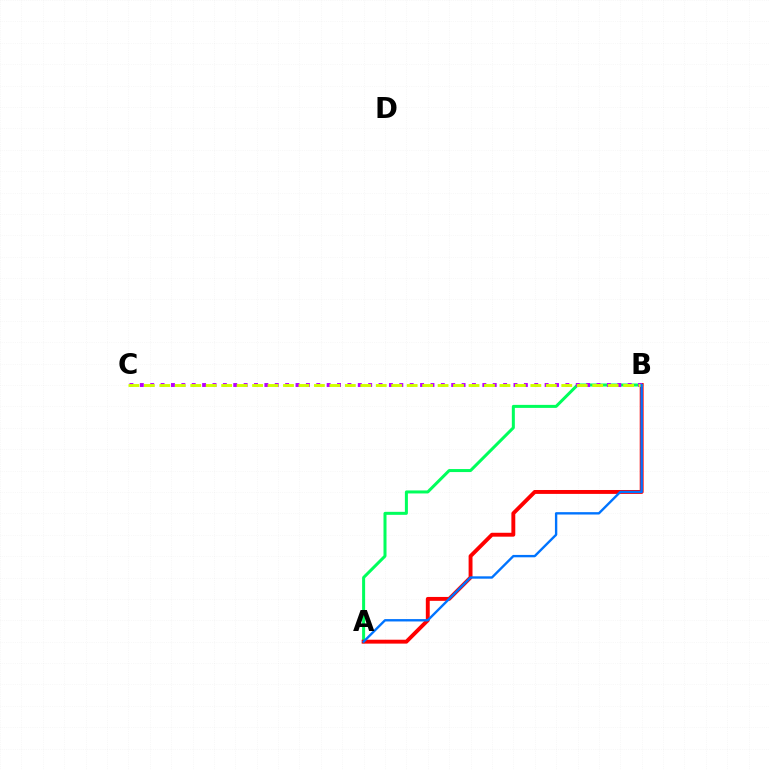{('A', 'B'): [{'color': '#00ff5c', 'line_style': 'solid', 'thickness': 2.17}, {'color': '#ff0000', 'line_style': 'solid', 'thickness': 2.81}, {'color': '#0074ff', 'line_style': 'solid', 'thickness': 1.71}], ('B', 'C'): [{'color': '#b900ff', 'line_style': 'dotted', 'thickness': 2.82}, {'color': '#d1ff00', 'line_style': 'dashed', 'thickness': 2.1}]}